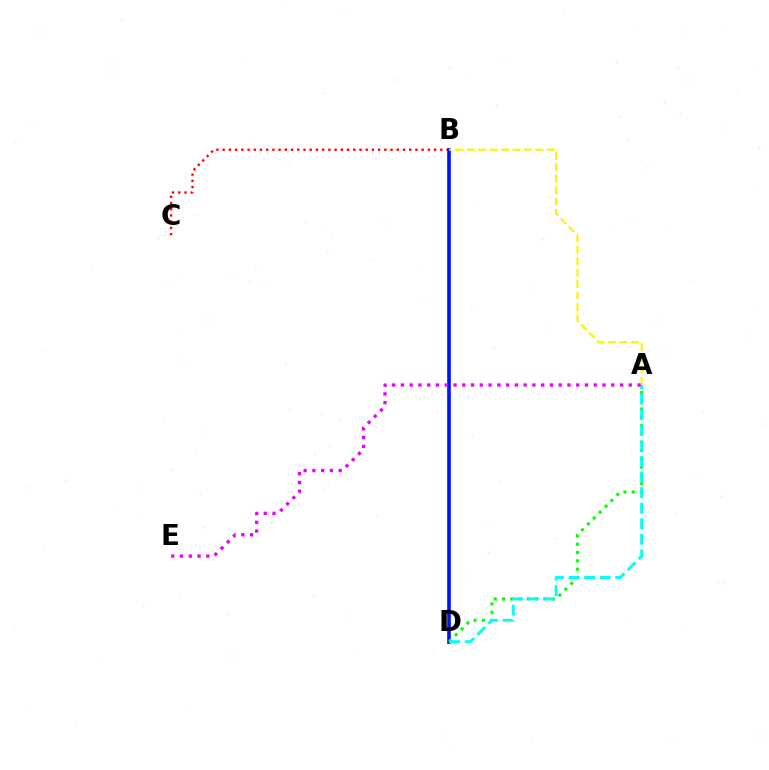{('B', 'C'): [{'color': '#ff0000', 'line_style': 'dotted', 'thickness': 1.69}], ('B', 'D'): [{'color': '#0010ff', 'line_style': 'solid', 'thickness': 2.62}], ('A', 'B'): [{'color': '#fcf500', 'line_style': 'dashed', 'thickness': 1.55}], ('A', 'D'): [{'color': '#08ff00', 'line_style': 'dotted', 'thickness': 2.25}, {'color': '#00fff6', 'line_style': 'dashed', 'thickness': 2.11}], ('A', 'E'): [{'color': '#ee00ff', 'line_style': 'dotted', 'thickness': 2.38}]}